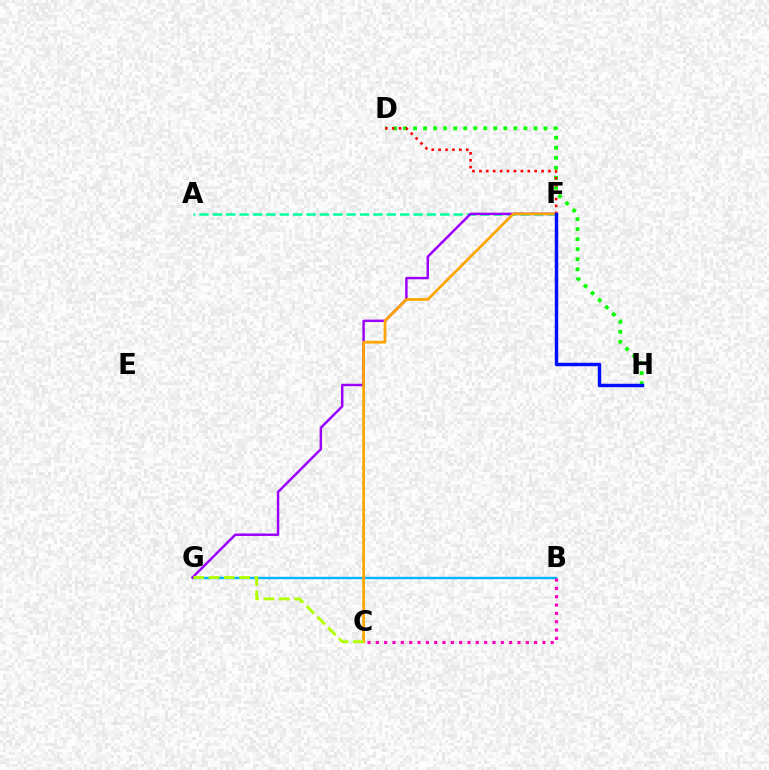{('B', 'G'): [{'color': '#00b5ff', 'line_style': 'solid', 'thickness': 1.72}], ('A', 'F'): [{'color': '#00ff9d', 'line_style': 'dashed', 'thickness': 1.82}], ('F', 'G'): [{'color': '#9b00ff', 'line_style': 'solid', 'thickness': 1.78}], ('D', 'H'): [{'color': '#08ff00', 'line_style': 'dotted', 'thickness': 2.72}], ('B', 'C'): [{'color': '#ff00bd', 'line_style': 'dotted', 'thickness': 2.26}], ('D', 'F'): [{'color': '#ff0000', 'line_style': 'dotted', 'thickness': 1.88}], ('C', 'F'): [{'color': '#ffa500', 'line_style': 'solid', 'thickness': 1.95}], ('F', 'H'): [{'color': '#0010ff', 'line_style': 'solid', 'thickness': 2.48}], ('C', 'G'): [{'color': '#b3ff00', 'line_style': 'dashed', 'thickness': 2.08}]}